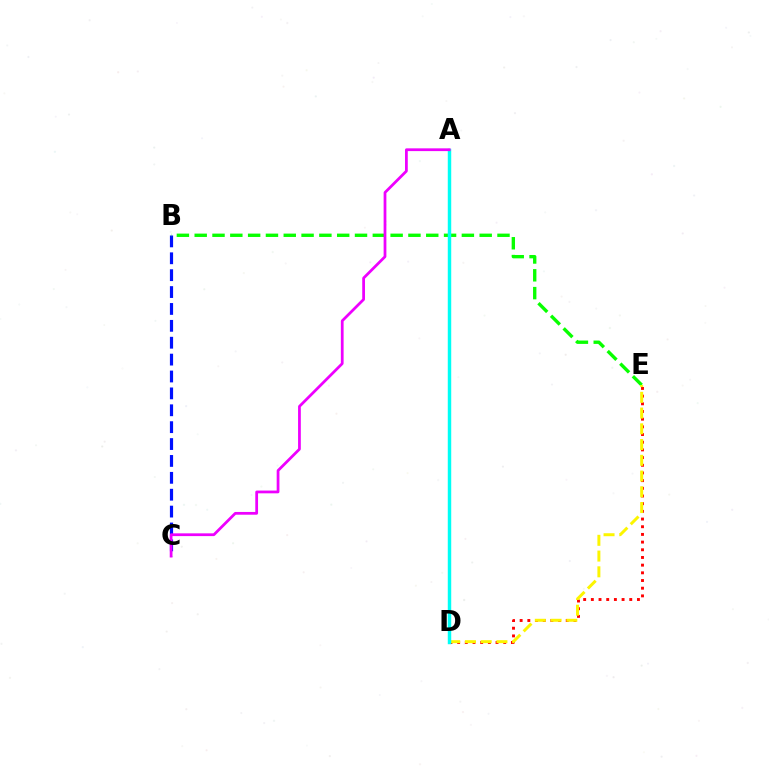{('B', 'C'): [{'color': '#0010ff', 'line_style': 'dashed', 'thickness': 2.29}], ('D', 'E'): [{'color': '#ff0000', 'line_style': 'dotted', 'thickness': 2.09}, {'color': '#fcf500', 'line_style': 'dashed', 'thickness': 2.14}], ('B', 'E'): [{'color': '#08ff00', 'line_style': 'dashed', 'thickness': 2.42}], ('A', 'D'): [{'color': '#00fff6', 'line_style': 'solid', 'thickness': 2.48}], ('A', 'C'): [{'color': '#ee00ff', 'line_style': 'solid', 'thickness': 1.99}]}